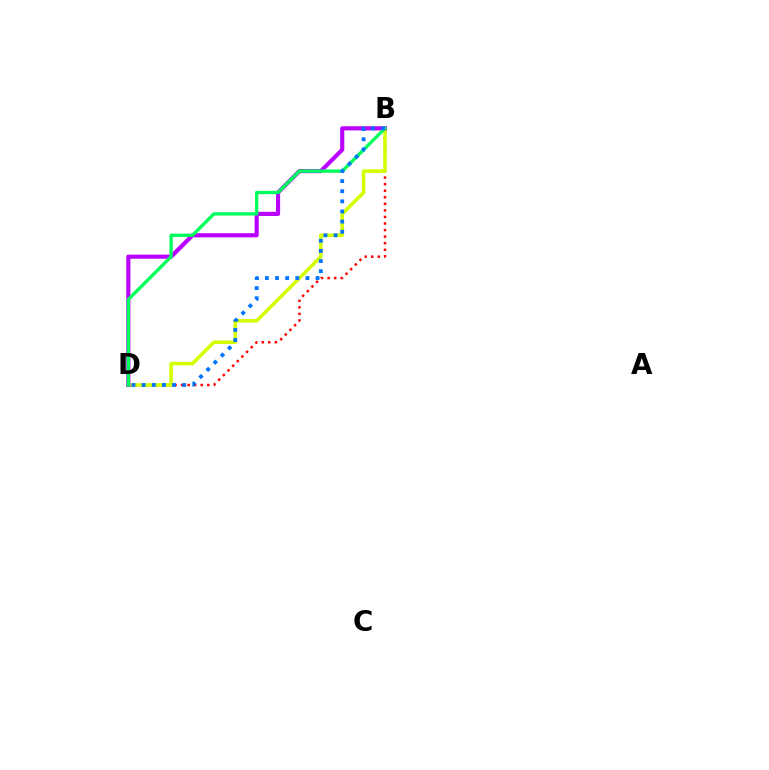{('B', 'D'): [{'color': '#ff0000', 'line_style': 'dotted', 'thickness': 1.78}, {'color': '#d1ff00', 'line_style': 'solid', 'thickness': 2.55}, {'color': '#b900ff', 'line_style': 'solid', 'thickness': 2.98}, {'color': '#00ff5c', 'line_style': 'solid', 'thickness': 2.37}, {'color': '#0074ff', 'line_style': 'dotted', 'thickness': 2.75}]}